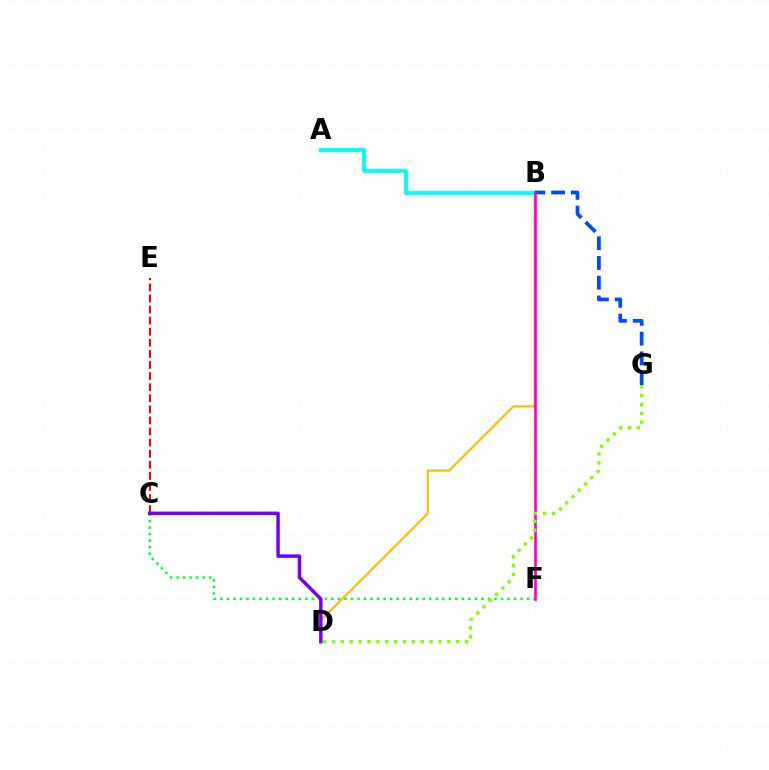{('C', 'E'): [{'color': '#ff0000', 'line_style': 'dashed', 'thickness': 1.51}], ('B', 'D'): [{'color': '#ffbd00', 'line_style': 'solid', 'thickness': 1.52}], ('A', 'B'): [{'color': '#00fff6', 'line_style': 'solid', 'thickness': 2.8}], ('C', 'F'): [{'color': '#00ff39', 'line_style': 'dotted', 'thickness': 1.77}], ('B', 'G'): [{'color': '#004bff', 'line_style': 'dashed', 'thickness': 2.68}], ('C', 'D'): [{'color': '#7200ff', 'line_style': 'solid', 'thickness': 2.5}], ('B', 'F'): [{'color': '#ff00cf', 'line_style': 'solid', 'thickness': 1.94}], ('D', 'G'): [{'color': '#84ff00', 'line_style': 'dotted', 'thickness': 2.41}]}